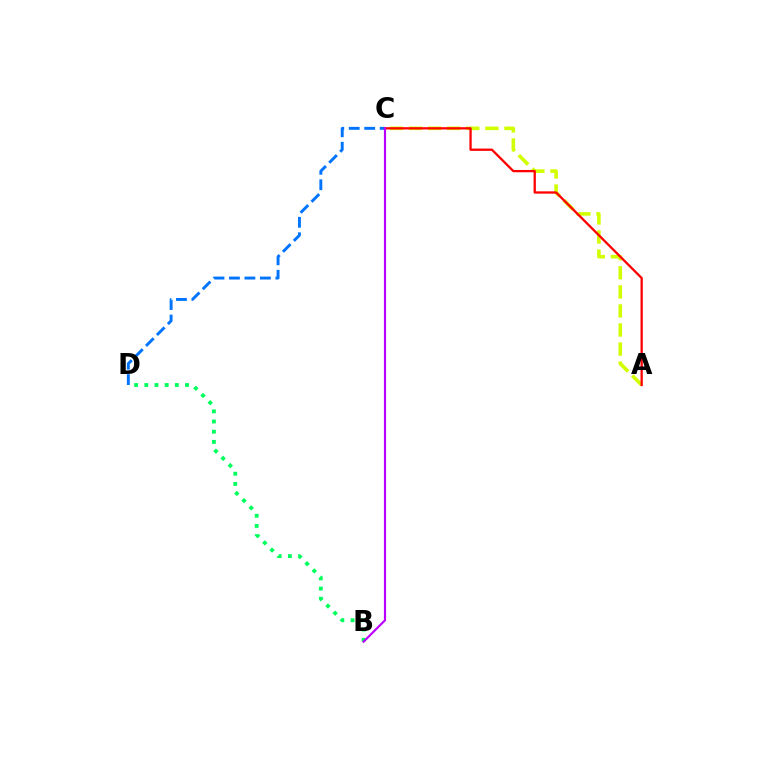{('A', 'C'): [{'color': '#d1ff00', 'line_style': 'dashed', 'thickness': 2.59}, {'color': '#ff0000', 'line_style': 'solid', 'thickness': 1.65}], ('C', 'D'): [{'color': '#0074ff', 'line_style': 'dashed', 'thickness': 2.1}], ('B', 'D'): [{'color': '#00ff5c', 'line_style': 'dotted', 'thickness': 2.77}], ('B', 'C'): [{'color': '#b900ff', 'line_style': 'solid', 'thickness': 1.55}]}